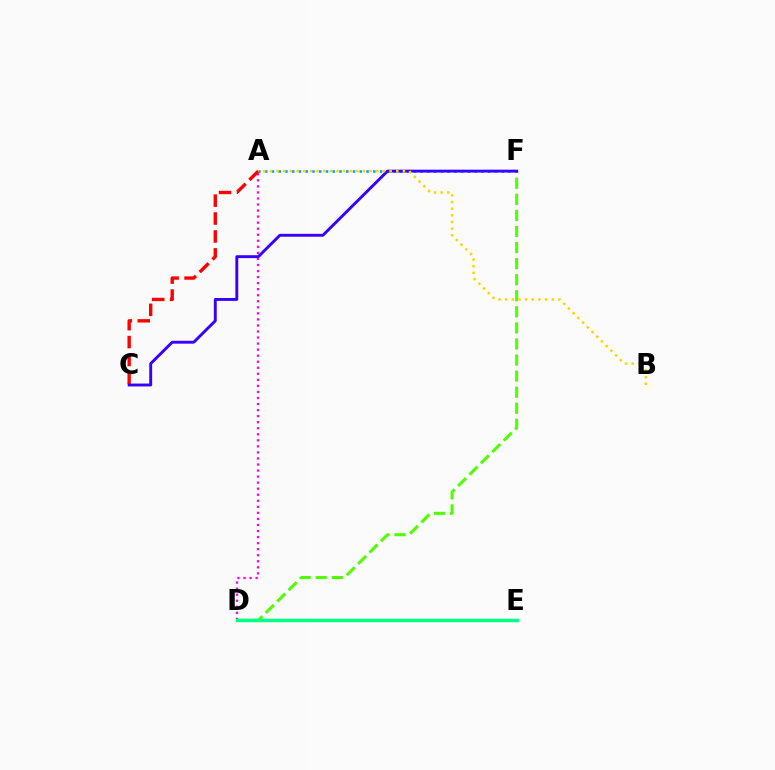{('D', 'F'): [{'color': '#4fff00', 'line_style': 'dashed', 'thickness': 2.18}], ('A', 'D'): [{'color': '#ff00ed', 'line_style': 'dotted', 'thickness': 1.64}], ('D', 'E'): [{'color': '#00ff86', 'line_style': 'solid', 'thickness': 2.5}], ('A', 'F'): [{'color': '#009eff', 'line_style': 'dotted', 'thickness': 1.84}], ('A', 'C'): [{'color': '#ff0000', 'line_style': 'dashed', 'thickness': 2.43}], ('C', 'F'): [{'color': '#3700ff', 'line_style': 'solid', 'thickness': 2.09}], ('A', 'B'): [{'color': '#ffd500', 'line_style': 'dotted', 'thickness': 1.81}]}